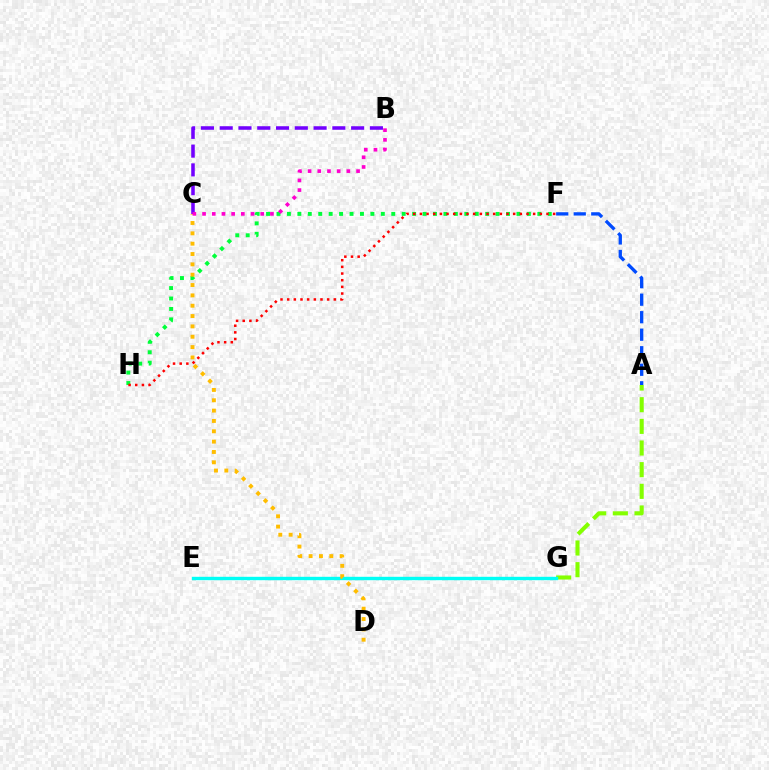{('A', 'F'): [{'color': '#004bff', 'line_style': 'dashed', 'thickness': 2.38}], ('A', 'G'): [{'color': '#84ff00', 'line_style': 'dashed', 'thickness': 2.94}], ('E', 'G'): [{'color': '#00fff6', 'line_style': 'solid', 'thickness': 2.44}], ('F', 'H'): [{'color': '#00ff39', 'line_style': 'dotted', 'thickness': 2.83}, {'color': '#ff0000', 'line_style': 'dotted', 'thickness': 1.81}], ('C', 'D'): [{'color': '#ffbd00', 'line_style': 'dotted', 'thickness': 2.81}], ('B', 'C'): [{'color': '#7200ff', 'line_style': 'dashed', 'thickness': 2.55}, {'color': '#ff00cf', 'line_style': 'dotted', 'thickness': 2.64}]}